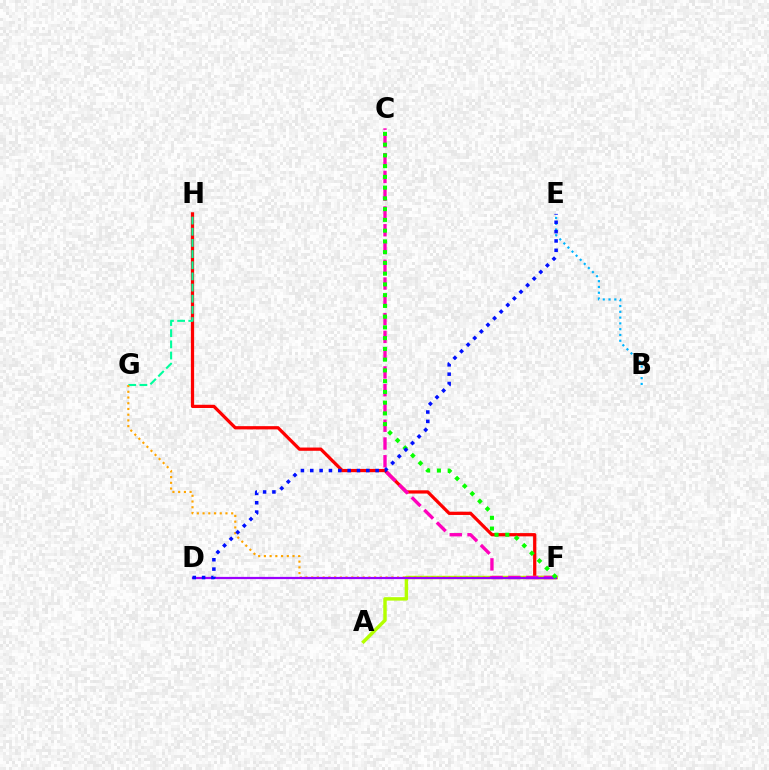{('F', 'H'): [{'color': '#ff0000', 'line_style': 'solid', 'thickness': 2.34}], ('G', 'H'): [{'color': '#00ff9d', 'line_style': 'dashed', 'thickness': 1.52}], ('A', 'F'): [{'color': '#b3ff00', 'line_style': 'solid', 'thickness': 2.48}], ('F', 'G'): [{'color': '#ffa500', 'line_style': 'dotted', 'thickness': 1.56}], ('C', 'F'): [{'color': '#ff00bd', 'line_style': 'dashed', 'thickness': 2.41}, {'color': '#08ff00', 'line_style': 'dotted', 'thickness': 2.92}], ('D', 'F'): [{'color': '#9b00ff', 'line_style': 'solid', 'thickness': 1.6}], ('B', 'E'): [{'color': '#00b5ff', 'line_style': 'dotted', 'thickness': 1.57}], ('D', 'E'): [{'color': '#0010ff', 'line_style': 'dotted', 'thickness': 2.54}]}